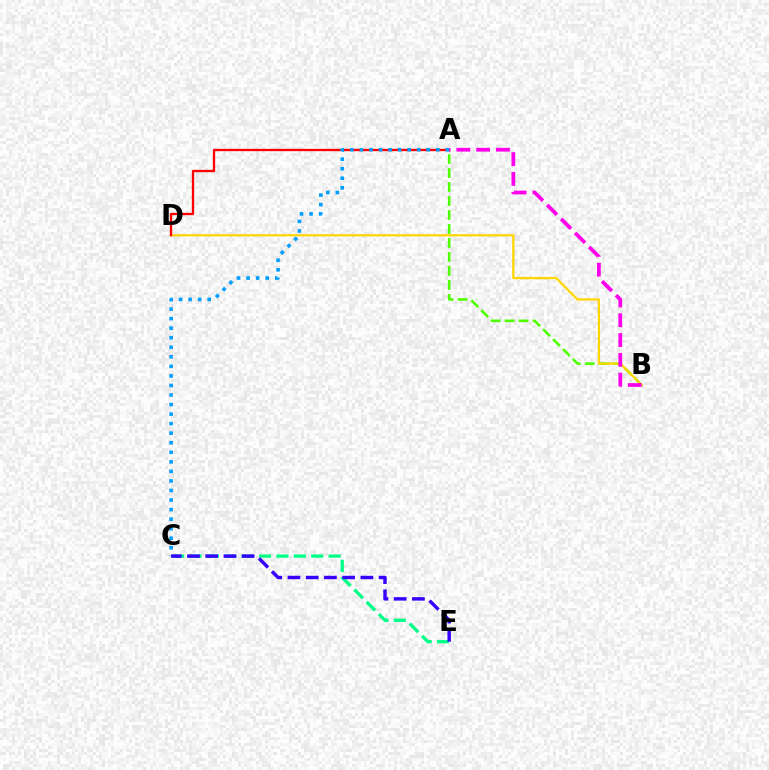{('A', 'B'): [{'color': '#4fff00', 'line_style': 'dashed', 'thickness': 1.9}, {'color': '#ff00ed', 'line_style': 'dashed', 'thickness': 2.69}], ('B', 'D'): [{'color': '#ffd500', 'line_style': 'solid', 'thickness': 1.61}], ('A', 'D'): [{'color': '#ff0000', 'line_style': 'solid', 'thickness': 1.67}], ('A', 'C'): [{'color': '#009eff', 'line_style': 'dotted', 'thickness': 2.59}], ('C', 'E'): [{'color': '#00ff86', 'line_style': 'dashed', 'thickness': 2.36}, {'color': '#3700ff', 'line_style': 'dashed', 'thickness': 2.48}]}